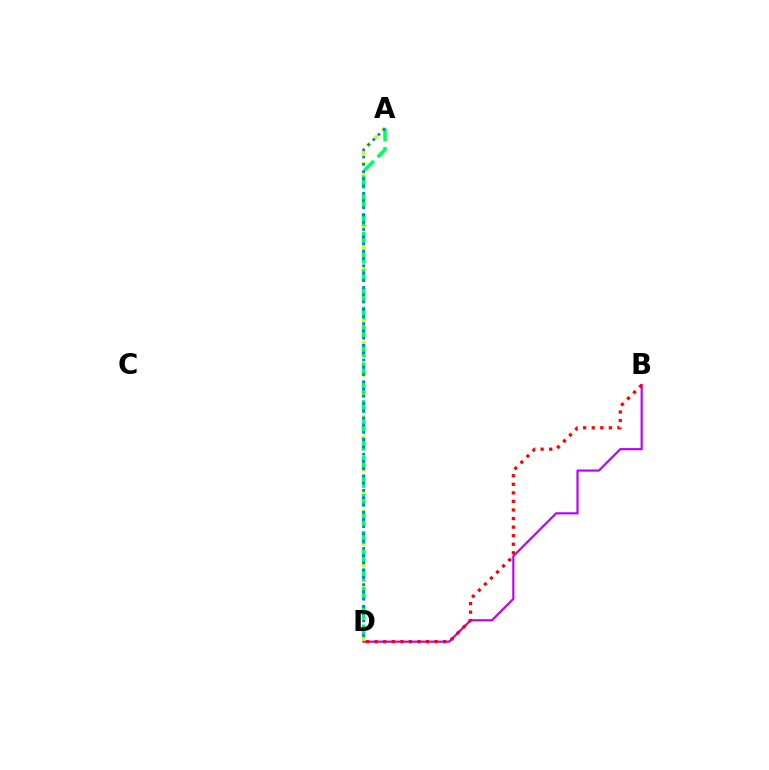{('B', 'D'): [{'color': '#b900ff', 'line_style': 'solid', 'thickness': 1.57}, {'color': '#ff0000', 'line_style': 'dotted', 'thickness': 2.33}], ('A', 'D'): [{'color': '#d1ff00', 'line_style': 'dotted', 'thickness': 2.87}, {'color': '#00ff5c', 'line_style': 'dashed', 'thickness': 2.54}, {'color': '#0074ff', 'line_style': 'dotted', 'thickness': 1.97}]}